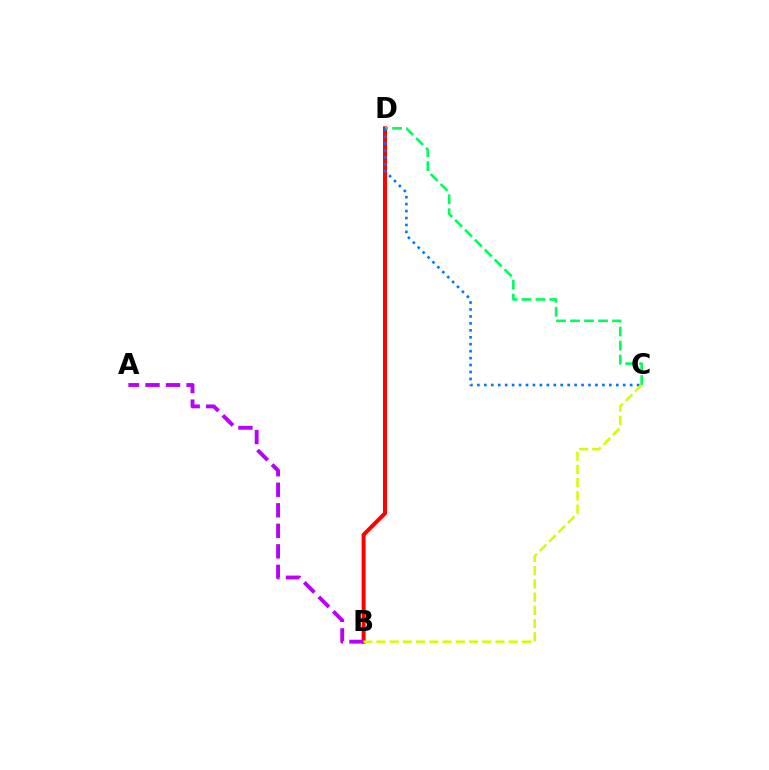{('B', 'D'): [{'color': '#ff0000', 'line_style': 'solid', 'thickness': 2.89}], ('C', 'D'): [{'color': '#00ff5c', 'line_style': 'dashed', 'thickness': 1.9}, {'color': '#0074ff', 'line_style': 'dotted', 'thickness': 1.89}], ('A', 'B'): [{'color': '#b900ff', 'line_style': 'dashed', 'thickness': 2.79}], ('B', 'C'): [{'color': '#d1ff00', 'line_style': 'dashed', 'thickness': 1.8}]}